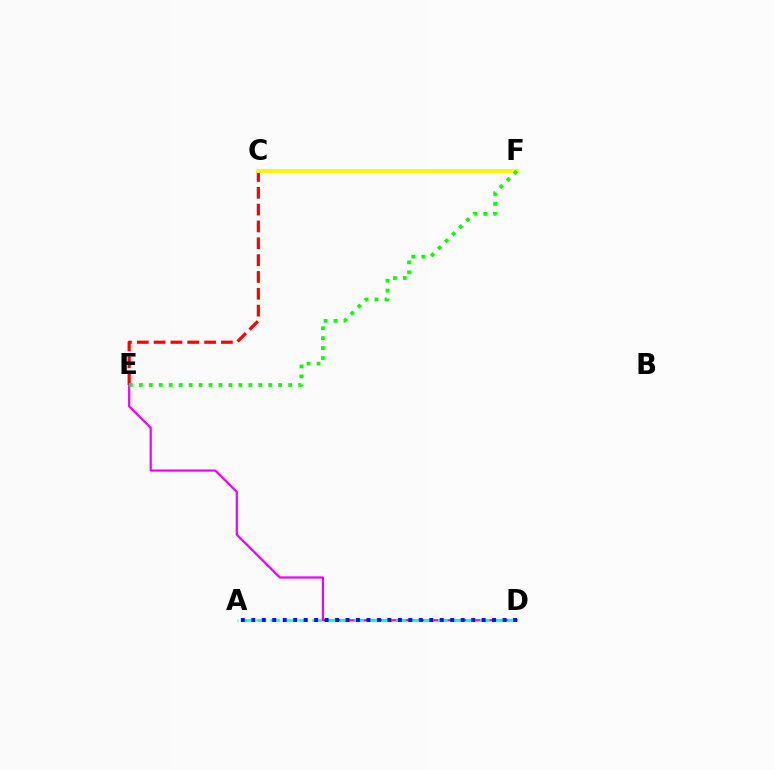{('C', 'E'): [{'color': '#ff0000', 'line_style': 'dashed', 'thickness': 2.29}], ('C', 'F'): [{'color': '#fcf500', 'line_style': 'solid', 'thickness': 2.74}], ('D', 'E'): [{'color': '#ee00ff', 'line_style': 'solid', 'thickness': 1.6}], ('E', 'F'): [{'color': '#08ff00', 'line_style': 'dotted', 'thickness': 2.7}], ('A', 'D'): [{'color': '#00fff6', 'line_style': 'dashed', 'thickness': 1.9}, {'color': '#0010ff', 'line_style': 'dotted', 'thickness': 2.84}]}